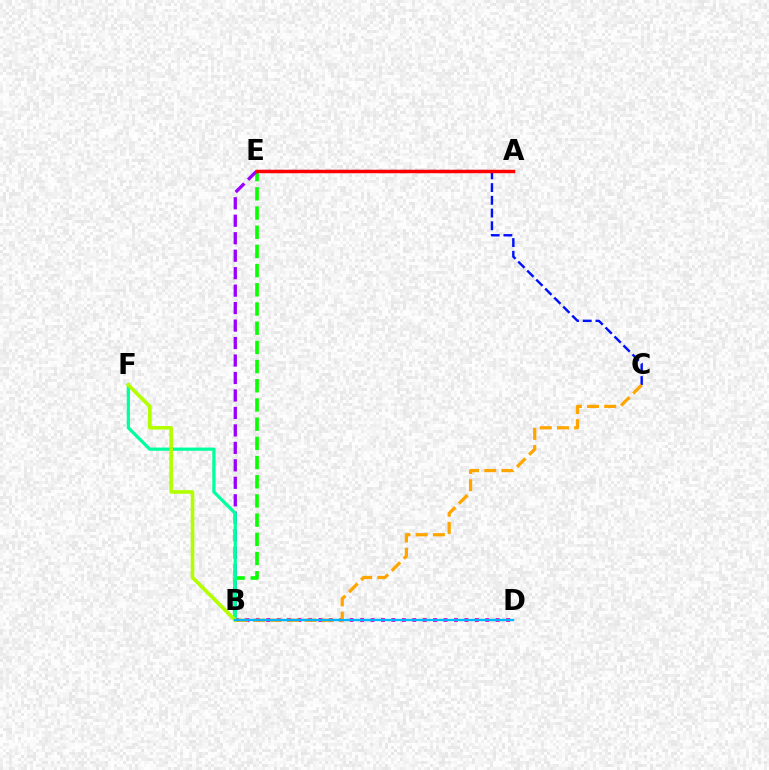{('B', 'E'): [{'color': '#08ff00', 'line_style': 'dashed', 'thickness': 2.61}, {'color': '#9b00ff', 'line_style': 'dashed', 'thickness': 2.37}], ('B', 'D'): [{'color': '#ff00bd', 'line_style': 'dotted', 'thickness': 2.83}, {'color': '#00b5ff', 'line_style': 'solid', 'thickness': 1.69}], ('C', 'E'): [{'color': '#0010ff', 'line_style': 'dashed', 'thickness': 1.73}], ('A', 'E'): [{'color': '#ff0000', 'line_style': 'solid', 'thickness': 2.5}], ('B', 'F'): [{'color': '#00ff9d', 'line_style': 'solid', 'thickness': 2.31}, {'color': '#b3ff00', 'line_style': 'solid', 'thickness': 2.6}], ('B', 'C'): [{'color': '#ffa500', 'line_style': 'dashed', 'thickness': 2.33}]}